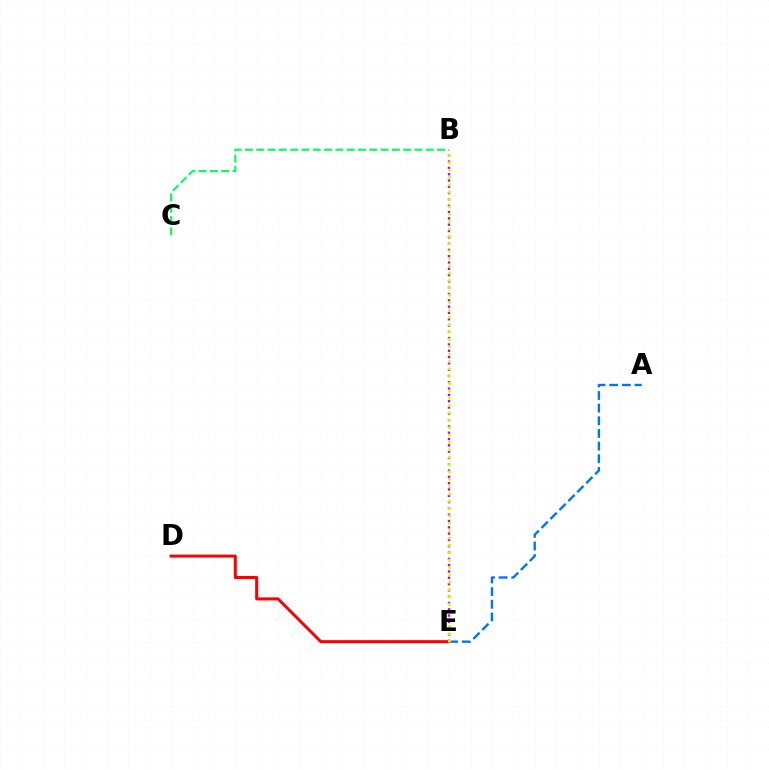{('B', 'C'): [{'color': '#00ff5c', 'line_style': 'dashed', 'thickness': 1.54}], ('D', 'E'): [{'color': '#ff0000', 'line_style': 'solid', 'thickness': 2.18}], ('A', 'E'): [{'color': '#0074ff', 'line_style': 'dashed', 'thickness': 1.72}], ('B', 'E'): [{'color': '#b900ff', 'line_style': 'dotted', 'thickness': 1.71}, {'color': '#d1ff00', 'line_style': 'dotted', 'thickness': 2.0}]}